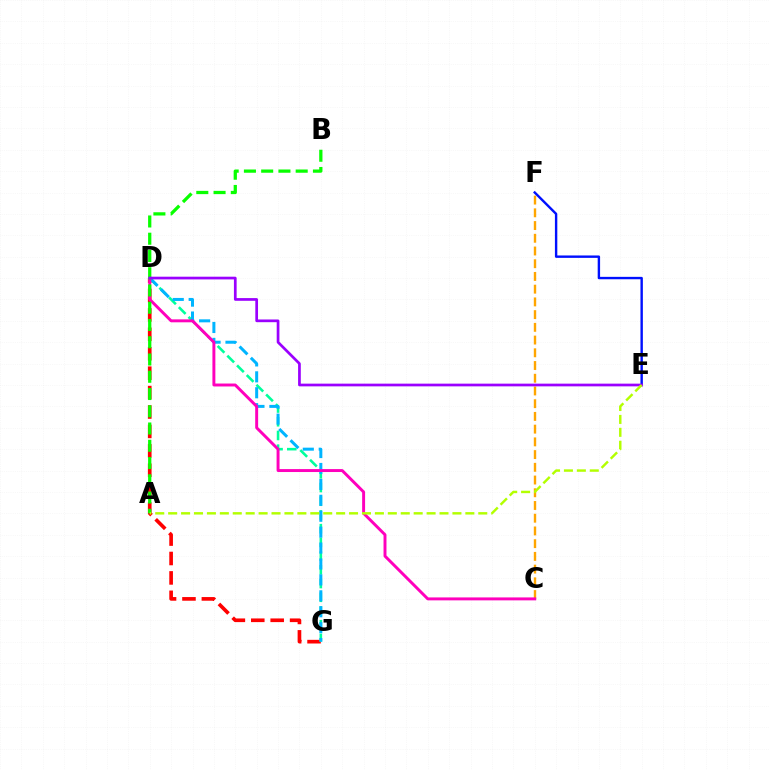{('C', 'F'): [{'color': '#ffa500', 'line_style': 'dashed', 'thickness': 1.73}], ('D', 'G'): [{'color': '#ff0000', 'line_style': 'dashed', 'thickness': 2.64}, {'color': '#00ff9d', 'line_style': 'dashed', 'thickness': 1.86}, {'color': '#00b5ff', 'line_style': 'dashed', 'thickness': 2.16}], ('E', 'F'): [{'color': '#0010ff', 'line_style': 'solid', 'thickness': 1.73}], ('C', 'D'): [{'color': '#ff00bd', 'line_style': 'solid', 'thickness': 2.12}], ('A', 'B'): [{'color': '#08ff00', 'line_style': 'dashed', 'thickness': 2.34}], ('D', 'E'): [{'color': '#9b00ff', 'line_style': 'solid', 'thickness': 1.95}], ('A', 'E'): [{'color': '#b3ff00', 'line_style': 'dashed', 'thickness': 1.76}]}